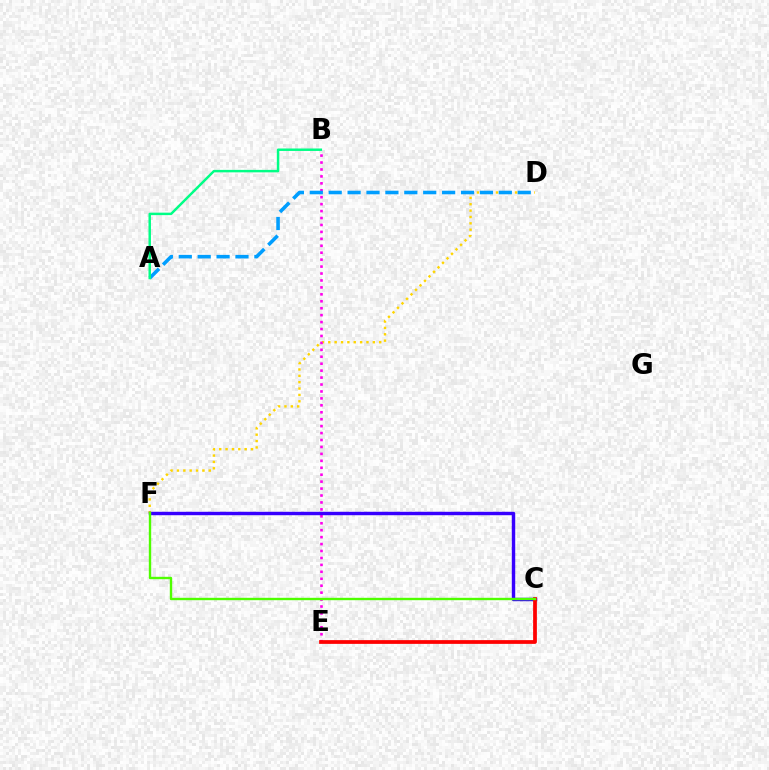{('D', 'F'): [{'color': '#ffd500', 'line_style': 'dotted', 'thickness': 1.73}], ('B', 'E'): [{'color': '#ff00ed', 'line_style': 'dotted', 'thickness': 1.88}], ('A', 'D'): [{'color': '#009eff', 'line_style': 'dashed', 'thickness': 2.57}], ('C', 'F'): [{'color': '#3700ff', 'line_style': 'solid', 'thickness': 2.47}, {'color': '#4fff00', 'line_style': 'solid', 'thickness': 1.72}], ('A', 'B'): [{'color': '#00ff86', 'line_style': 'solid', 'thickness': 1.77}], ('C', 'E'): [{'color': '#ff0000', 'line_style': 'solid', 'thickness': 2.7}]}